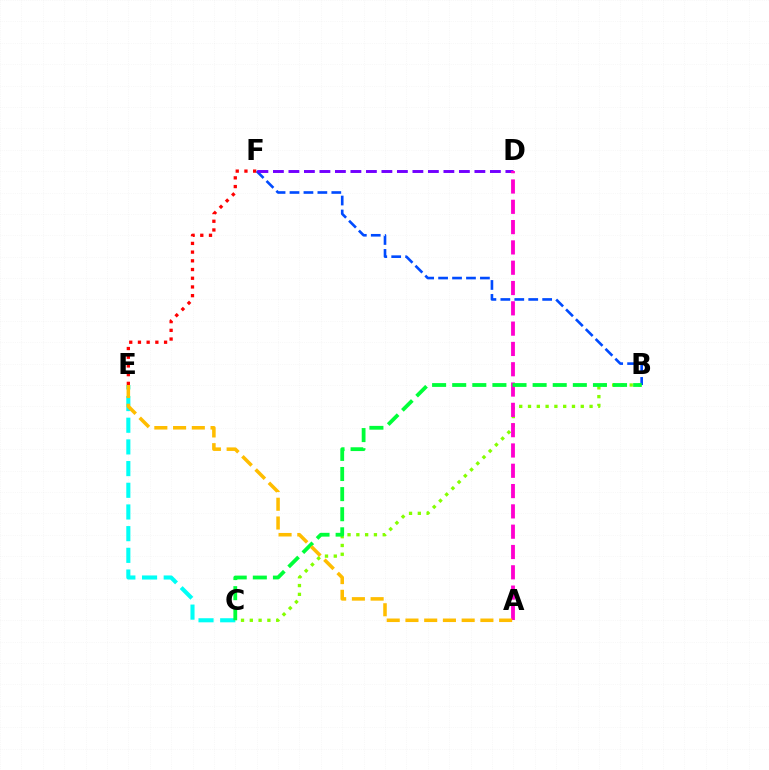{('B', 'C'): [{'color': '#84ff00', 'line_style': 'dotted', 'thickness': 2.39}, {'color': '#00ff39', 'line_style': 'dashed', 'thickness': 2.73}], ('C', 'E'): [{'color': '#00fff6', 'line_style': 'dashed', 'thickness': 2.95}], ('B', 'F'): [{'color': '#004bff', 'line_style': 'dashed', 'thickness': 1.89}], ('E', 'F'): [{'color': '#ff0000', 'line_style': 'dotted', 'thickness': 2.37}], ('D', 'F'): [{'color': '#7200ff', 'line_style': 'dashed', 'thickness': 2.11}], ('A', 'D'): [{'color': '#ff00cf', 'line_style': 'dashed', 'thickness': 2.76}], ('A', 'E'): [{'color': '#ffbd00', 'line_style': 'dashed', 'thickness': 2.55}]}